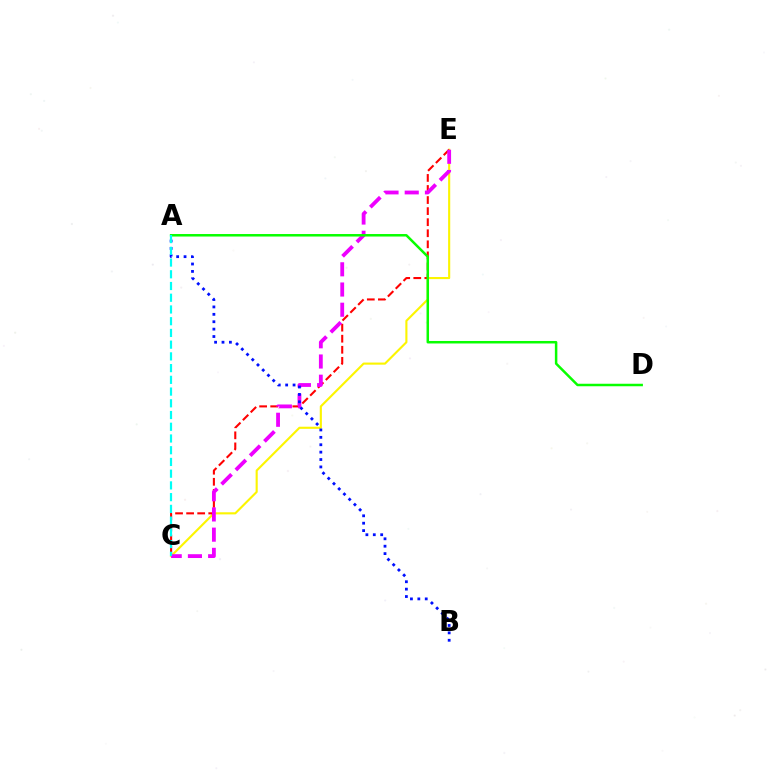{('C', 'E'): [{'color': '#fcf500', 'line_style': 'solid', 'thickness': 1.52}, {'color': '#ff0000', 'line_style': 'dashed', 'thickness': 1.5}, {'color': '#ee00ff', 'line_style': 'dashed', 'thickness': 2.75}], ('A', 'D'): [{'color': '#08ff00', 'line_style': 'solid', 'thickness': 1.8}], ('A', 'B'): [{'color': '#0010ff', 'line_style': 'dotted', 'thickness': 2.01}], ('A', 'C'): [{'color': '#00fff6', 'line_style': 'dashed', 'thickness': 1.59}]}